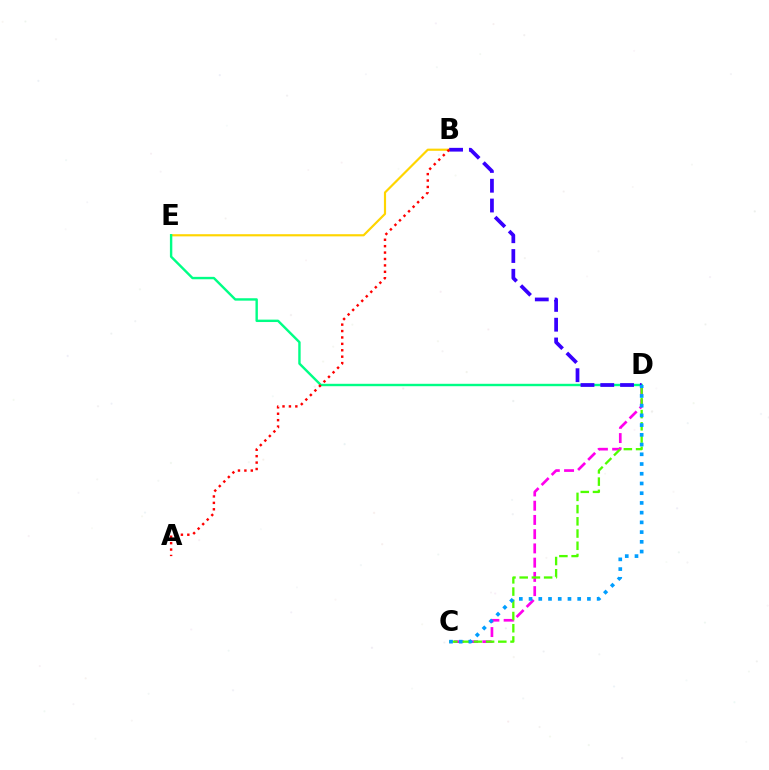{('C', 'D'): [{'color': '#ff00ed', 'line_style': 'dashed', 'thickness': 1.93}, {'color': '#4fff00', 'line_style': 'dashed', 'thickness': 1.66}, {'color': '#009eff', 'line_style': 'dotted', 'thickness': 2.64}], ('B', 'E'): [{'color': '#ffd500', 'line_style': 'solid', 'thickness': 1.56}], ('D', 'E'): [{'color': '#00ff86', 'line_style': 'solid', 'thickness': 1.73}], ('B', 'D'): [{'color': '#3700ff', 'line_style': 'dashed', 'thickness': 2.69}], ('A', 'B'): [{'color': '#ff0000', 'line_style': 'dotted', 'thickness': 1.74}]}